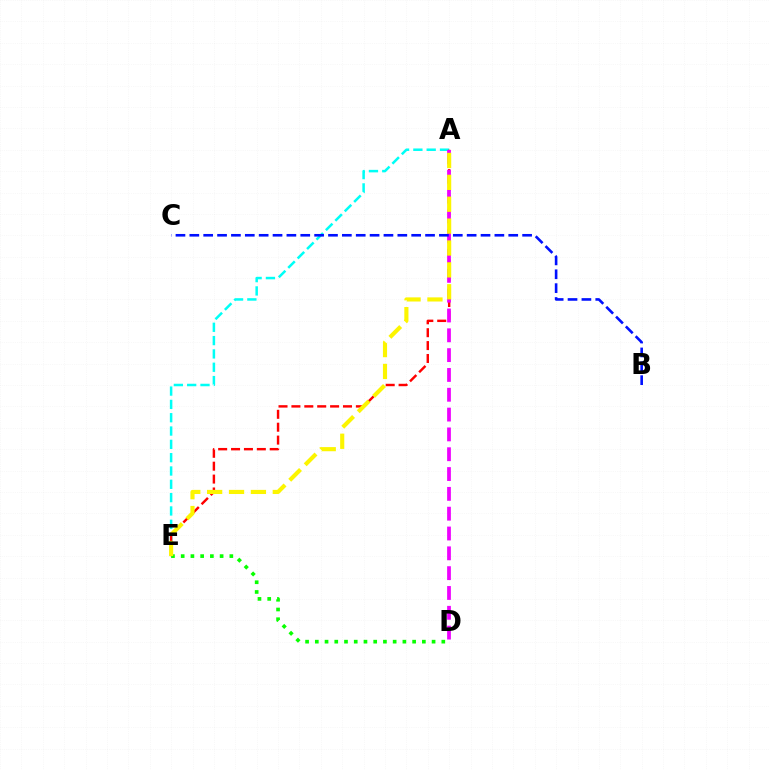{('A', 'E'): [{'color': '#00fff6', 'line_style': 'dashed', 'thickness': 1.81}, {'color': '#ff0000', 'line_style': 'dashed', 'thickness': 1.75}, {'color': '#fcf500', 'line_style': 'dashed', 'thickness': 2.97}], ('D', 'E'): [{'color': '#08ff00', 'line_style': 'dotted', 'thickness': 2.64}], ('A', 'D'): [{'color': '#ee00ff', 'line_style': 'dashed', 'thickness': 2.69}], ('B', 'C'): [{'color': '#0010ff', 'line_style': 'dashed', 'thickness': 1.88}]}